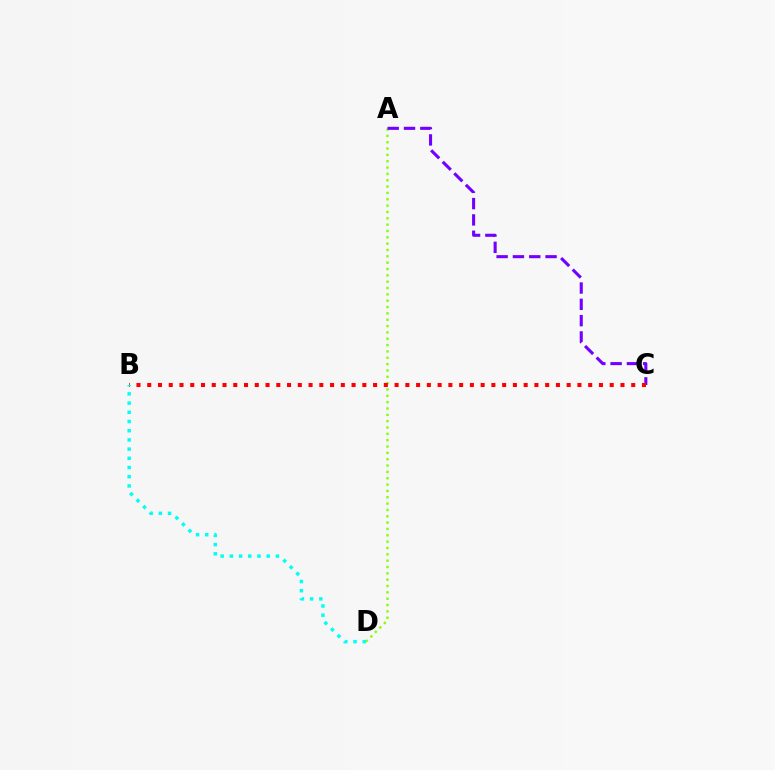{('A', 'D'): [{'color': '#84ff00', 'line_style': 'dotted', 'thickness': 1.72}], ('A', 'C'): [{'color': '#7200ff', 'line_style': 'dashed', 'thickness': 2.22}], ('B', 'C'): [{'color': '#ff0000', 'line_style': 'dotted', 'thickness': 2.92}], ('B', 'D'): [{'color': '#00fff6', 'line_style': 'dotted', 'thickness': 2.5}]}